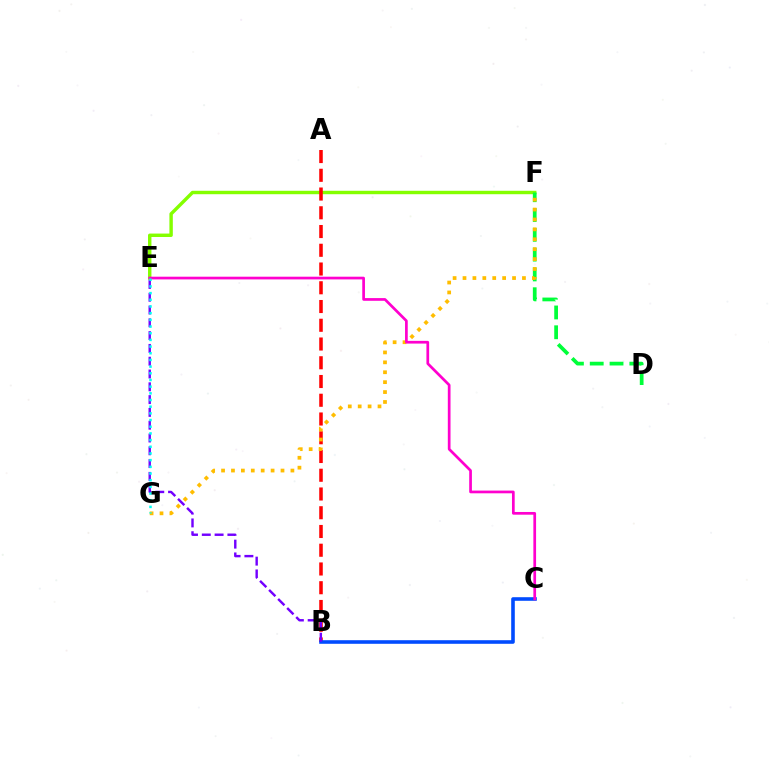{('E', 'F'): [{'color': '#84ff00', 'line_style': 'solid', 'thickness': 2.46}], ('A', 'B'): [{'color': '#ff0000', 'line_style': 'dashed', 'thickness': 2.55}], ('D', 'F'): [{'color': '#00ff39', 'line_style': 'dashed', 'thickness': 2.69}], ('B', 'C'): [{'color': '#004bff', 'line_style': 'solid', 'thickness': 2.59}], ('F', 'G'): [{'color': '#ffbd00', 'line_style': 'dotted', 'thickness': 2.69}], ('B', 'E'): [{'color': '#7200ff', 'line_style': 'dashed', 'thickness': 1.74}], ('C', 'E'): [{'color': '#ff00cf', 'line_style': 'solid', 'thickness': 1.95}], ('E', 'G'): [{'color': '#00fff6', 'line_style': 'dotted', 'thickness': 1.82}]}